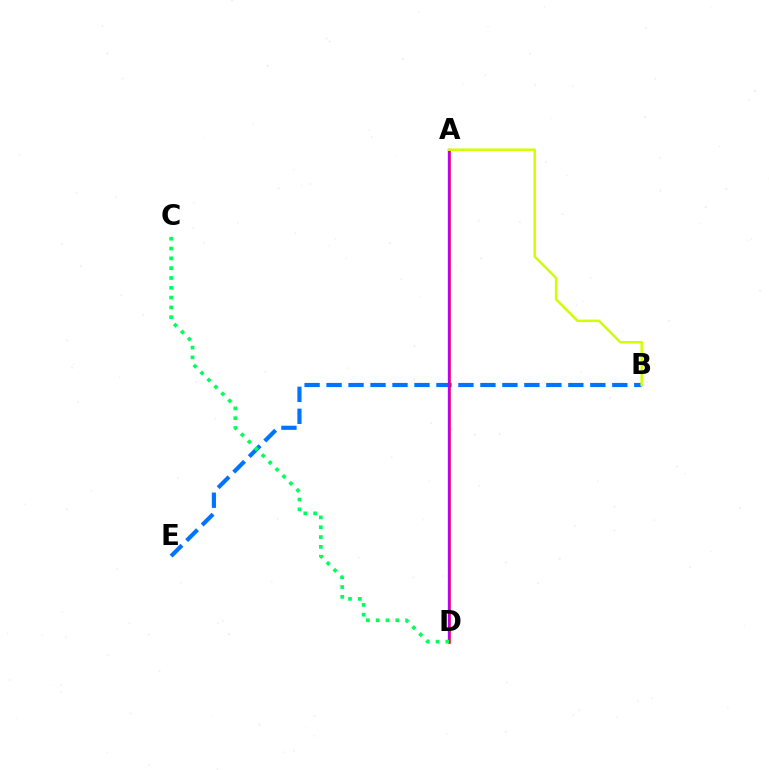{('B', 'E'): [{'color': '#0074ff', 'line_style': 'dashed', 'thickness': 2.99}], ('A', 'D'): [{'color': '#ff0000', 'line_style': 'solid', 'thickness': 1.81}, {'color': '#b900ff', 'line_style': 'solid', 'thickness': 1.67}], ('A', 'B'): [{'color': '#d1ff00', 'line_style': 'solid', 'thickness': 1.8}], ('C', 'D'): [{'color': '#00ff5c', 'line_style': 'dotted', 'thickness': 2.67}]}